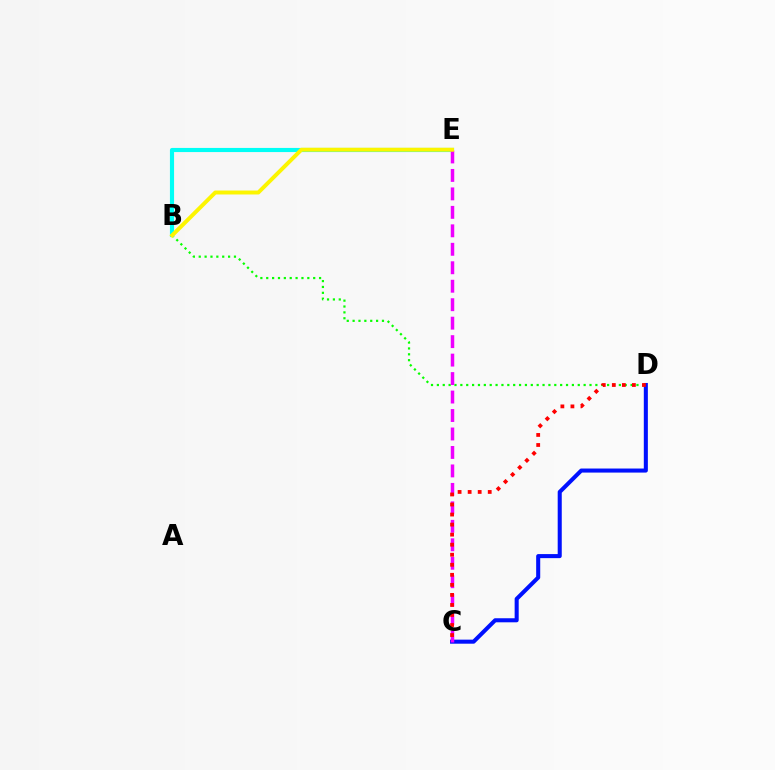{('B', 'D'): [{'color': '#08ff00', 'line_style': 'dotted', 'thickness': 1.6}], ('B', 'E'): [{'color': '#00fff6', 'line_style': 'solid', 'thickness': 2.98}, {'color': '#fcf500', 'line_style': 'solid', 'thickness': 2.85}], ('C', 'D'): [{'color': '#0010ff', 'line_style': 'solid', 'thickness': 2.92}, {'color': '#ff0000', 'line_style': 'dotted', 'thickness': 2.73}], ('C', 'E'): [{'color': '#ee00ff', 'line_style': 'dashed', 'thickness': 2.51}]}